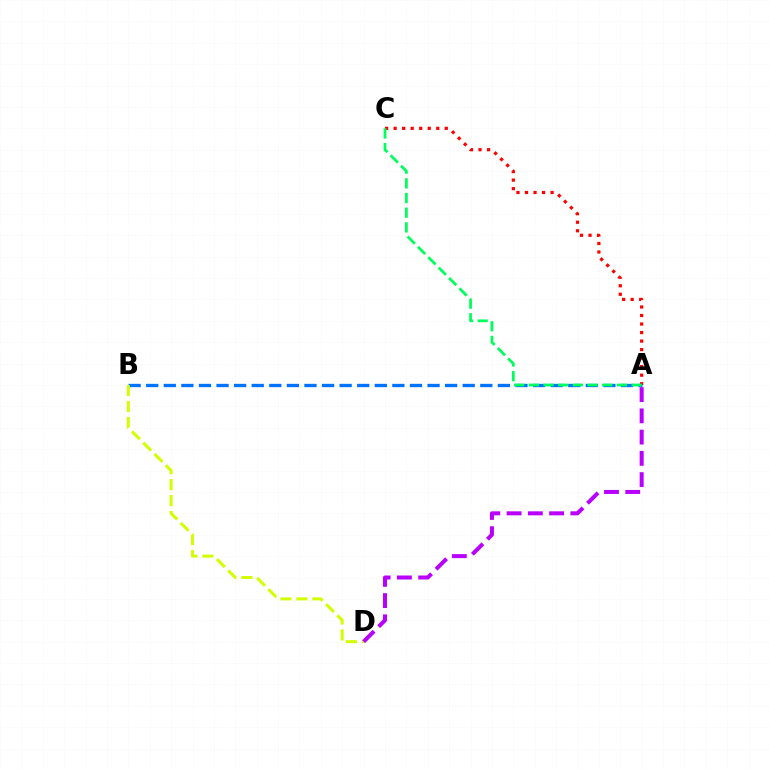{('A', 'C'): [{'color': '#ff0000', 'line_style': 'dotted', 'thickness': 2.32}, {'color': '#00ff5c', 'line_style': 'dashed', 'thickness': 1.99}], ('A', 'B'): [{'color': '#0074ff', 'line_style': 'dashed', 'thickness': 2.39}], ('B', 'D'): [{'color': '#d1ff00', 'line_style': 'dashed', 'thickness': 2.17}], ('A', 'D'): [{'color': '#b900ff', 'line_style': 'dashed', 'thickness': 2.89}]}